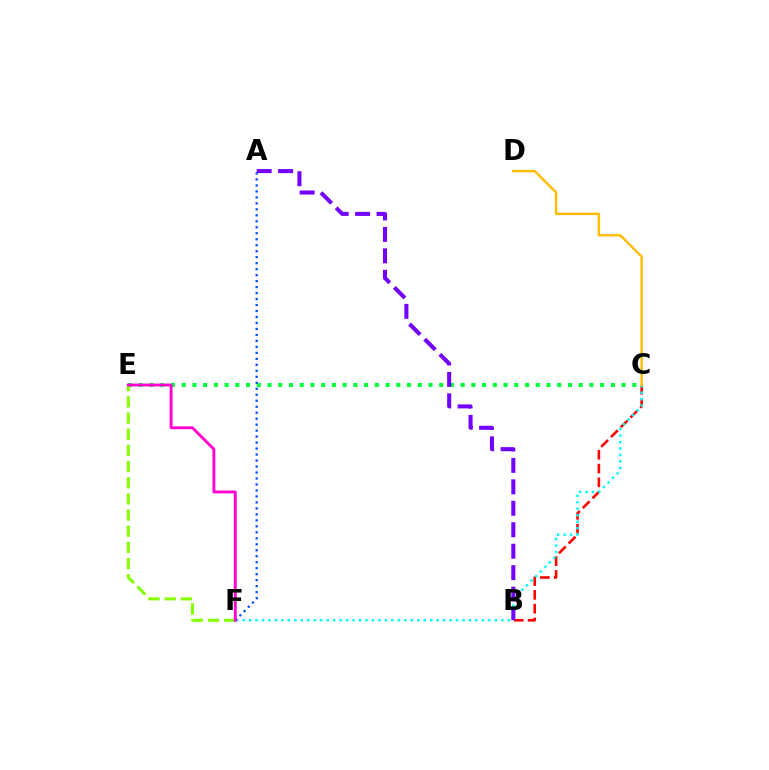{('C', 'E'): [{'color': '#00ff39', 'line_style': 'dotted', 'thickness': 2.92}], ('B', 'C'): [{'color': '#ff0000', 'line_style': 'dashed', 'thickness': 1.87}], ('C', 'F'): [{'color': '#00fff6', 'line_style': 'dotted', 'thickness': 1.76}], ('C', 'D'): [{'color': '#ffbd00', 'line_style': 'solid', 'thickness': 1.76}], ('A', 'B'): [{'color': '#7200ff', 'line_style': 'dashed', 'thickness': 2.91}], ('E', 'F'): [{'color': '#84ff00', 'line_style': 'dashed', 'thickness': 2.2}, {'color': '#ff00cf', 'line_style': 'solid', 'thickness': 2.07}], ('A', 'F'): [{'color': '#004bff', 'line_style': 'dotted', 'thickness': 1.62}]}